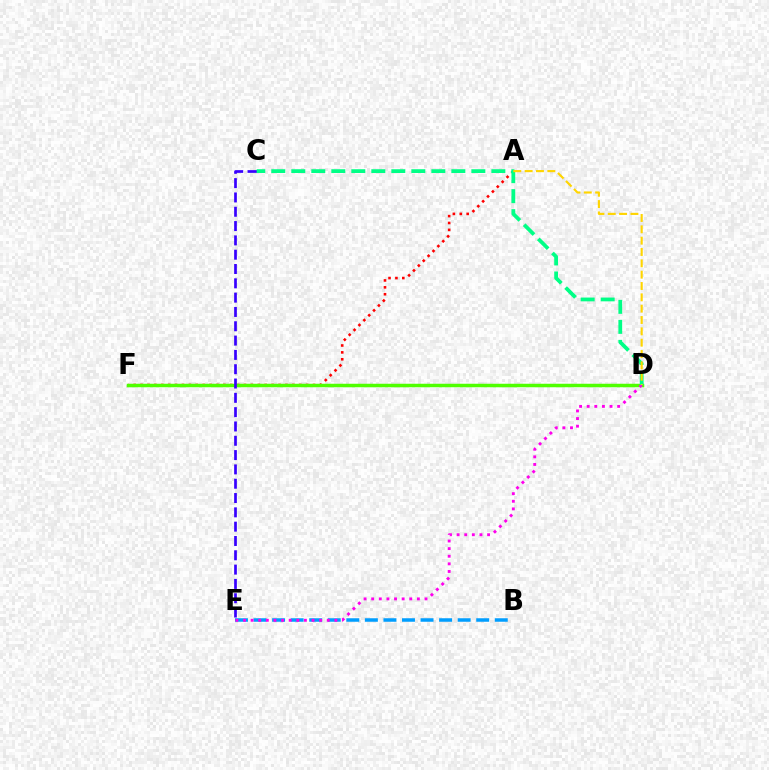{('B', 'E'): [{'color': '#009eff', 'line_style': 'dashed', 'thickness': 2.52}], ('A', 'F'): [{'color': '#ff0000', 'line_style': 'dotted', 'thickness': 1.87}], ('D', 'F'): [{'color': '#4fff00', 'line_style': 'solid', 'thickness': 2.51}], ('D', 'E'): [{'color': '#ff00ed', 'line_style': 'dotted', 'thickness': 2.07}], ('C', 'E'): [{'color': '#3700ff', 'line_style': 'dashed', 'thickness': 1.94}], ('C', 'D'): [{'color': '#00ff86', 'line_style': 'dashed', 'thickness': 2.72}], ('A', 'D'): [{'color': '#ffd500', 'line_style': 'dashed', 'thickness': 1.54}]}